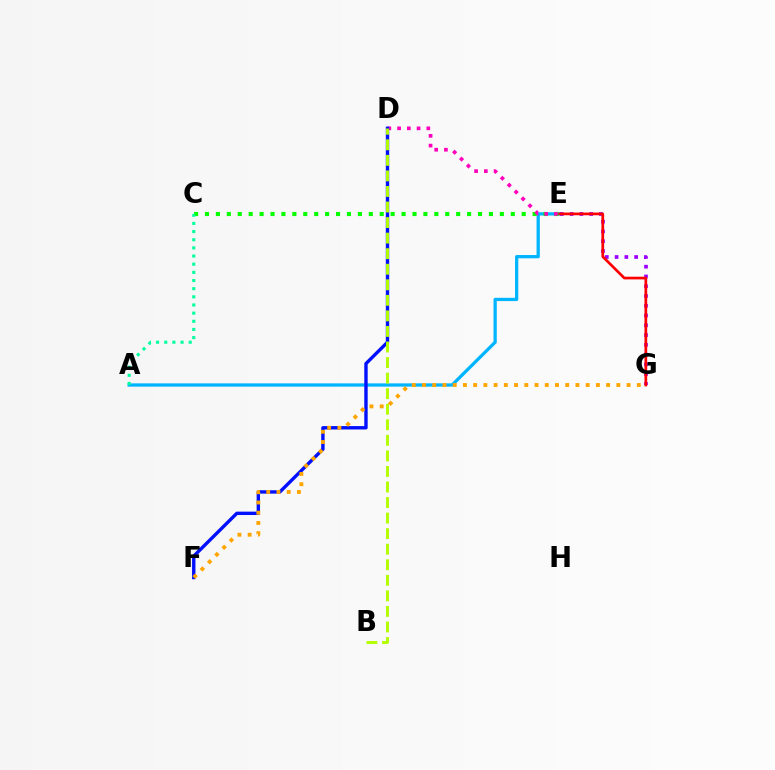{('A', 'E'): [{'color': '#00b5ff', 'line_style': 'solid', 'thickness': 2.35}], ('E', 'G'): [{'color': '#9b00ff', 'line_style': 'dotted', 'thickness': 2.66}, {'color': '#ff0000', 'line_style': 'solid', 'thickness': 1.94}], ('C', 'E'): [{'color': '#08ff00', 'line_style': 'dotted', 'thickness': 2.97}], ('A', 'C'): [{'color': '#00ff9d', 'line_style': 'dotted', 'thickness': 2.22}], ('D', 'E'): [{'color': '#ff00bd', 'line_style': 'dotted', 'thickness': 2.65}], ('D', 'F'): [{'color': '#0010ff', 'line_style': 'solid', 'thickness': 2.43}], ('B', 'D'): [{'color': '#b3ff00', 'line_style': 'dashed', 'thickness': 2.11}], ('F', 'G'): [{'color': '#ffa500', 'line_style': 'dotted', 'thickness': 2.78}]}